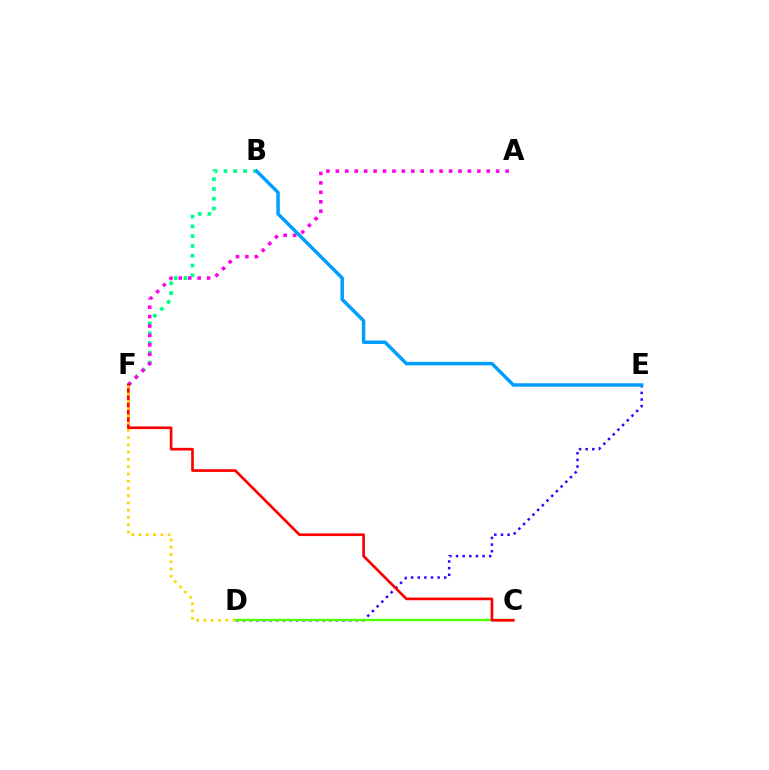{('D', 'E'): [{'color': '#3700ff', 'line_style': 'dotted', 'thickness': 1.8}], ('B', 'F'): [{'color': '#00ff86', 'line_style': 'dotted', 'thickness': 2.66}], ('A', 'F'): [{'color': '#ff00ed', 'line_style': 'dotted', 'thickness': 2.56}], ('C', 'D'): [{'color': '#4fff00', 'line_style': 'solid', 'thickness': 1.69}], ('B', 'E'): [{'color': '#009eff', 'line_style': 'solid', 'thickness': 2.49}], ('C', 'F'): [{'color': '#ff0000', 'line_style': 'solid', 'thickness': 1.93}], ('D', 'F'): [{'color': '#ffd500', 'line_style': 'dotted', 'thickness': 1.97}]}